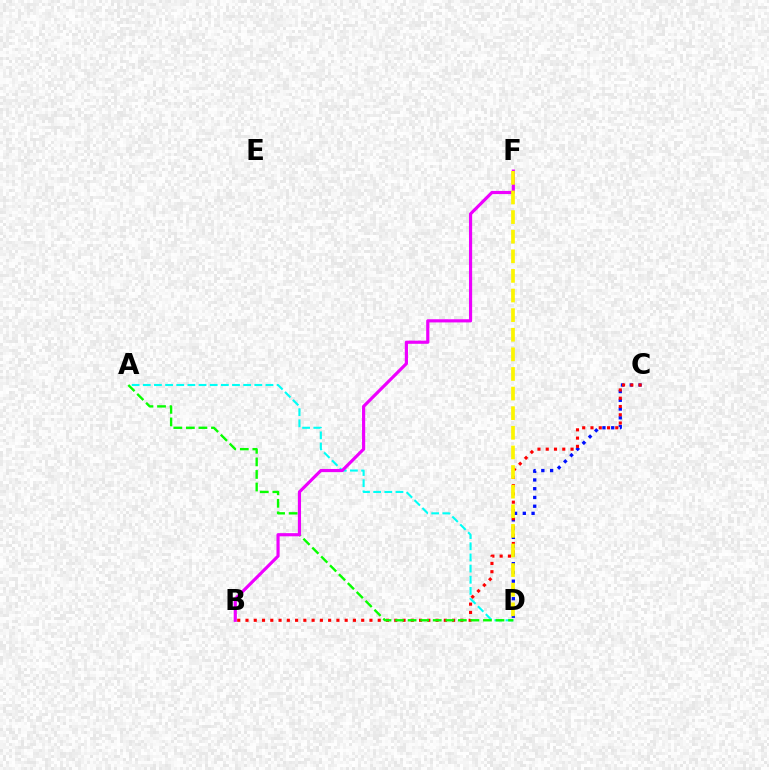{('A', 'D'): [{'color': '#00fff6', 'line_style': 'dashed', 'thickness': 1.51}, {'color': '#08ff00', 'line_style': 'dashed', 'thickness': 1.71}], ('C', 'D'): [{'color': '#0010ff', 'line_style': 'dotted', 'thickness': 2.38}], ('B', 'C'): [{'color': '#ff0000', 'line_style': 'dotted', 'thickness': 2.25}], ('B', 'F'): [{'color': '#ee00ff', 'line_style': 'solid', 'thickness': 2.28}], ('D', 'F'): [{'color': '#fcf500', 'line_style': 'dashed', 'thickness': 2.66}]}